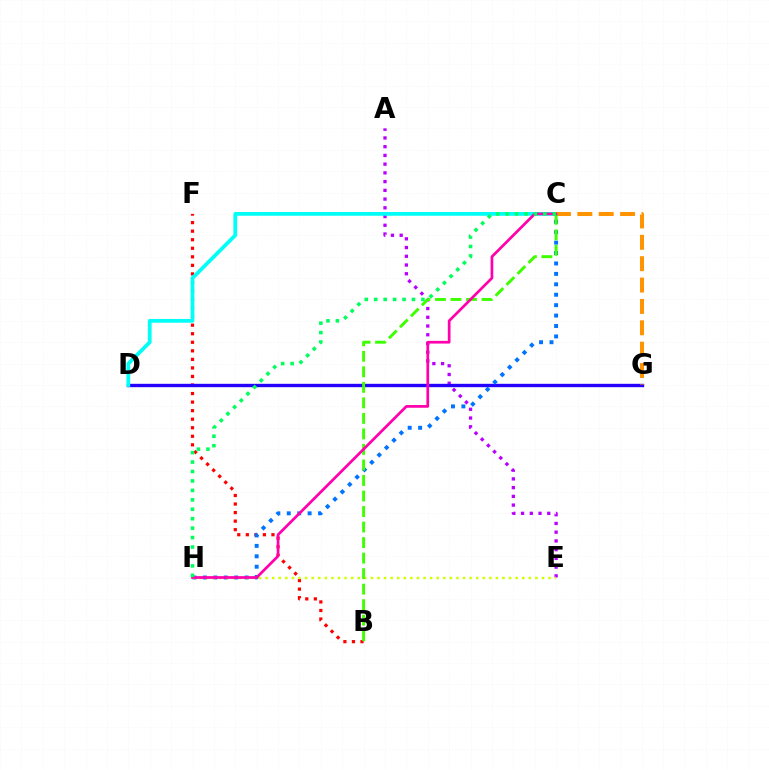{('B', 'F'): [{'color': '#ff0000', 'line_style': 'dotted', 'thickness': 2.32}], ('A', 'E'): [{'color': '#b900ff', 'line_style': 'dotted', 'thickness': 2.37}], ('D', 'G'): [{'color': '#2500ff', 'line_style': 'solid', 'thickness': 2.43}], ('C', 'H'): [{'color': '#0074ff', 'line_style': 'dotted', 'thickness': 2.83}, {'color': '#ff00ac', 'line_style': 'solid', 'thickness': 1.95}, {'color': '#00ff5c', 'line_style': 'dotted', 'thickness': 2.56}], ('C', 'D'): [{'color': '#00fff6', 'line_style': 'solid', 'thickness': 2.71}], ('C', 'G'): [{'color': '#ff9400', 'line_style': 'dashed', 'thickness': 2.9}], ('E', 'H'): [{'color': '#d1ff00', 'line_style': 'dotted', 'thickness': 1.79}], ('B', 'C'): [{'color': '#3dff00', 'line_style': 'dashed', 'thickness': 2.11}]}